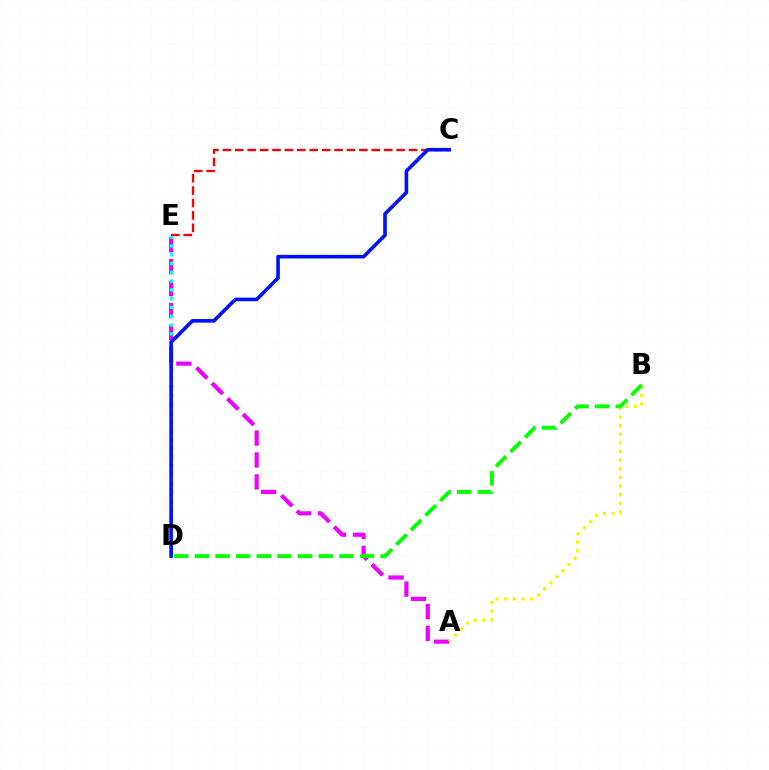{('A', 'E'): [{'color': '#ee00ff', 'line_style': 'dashed', 'thickness': 2.98}], ('A', 'B'): [{'color': '#fcf500', 'line_style': 'dotted', 'thickness': 2.34}], ('D', 'E'): [{'color': '#00fff6', 'line_style': 'dotted', 'thickness': 2.39}], ('C', 'E'): [{'color': '#ff0000', 'line_style': 'dashed', 'thickness': 1.69}], ('B', 'D'): [{'color': '#08ff00', 'line_style': 'dashed', 'thickness': 2.8}], ('C', 'D'): [{'color': '#0010ff', 'line_style': 'solid', 'thickness': 2.61}]}